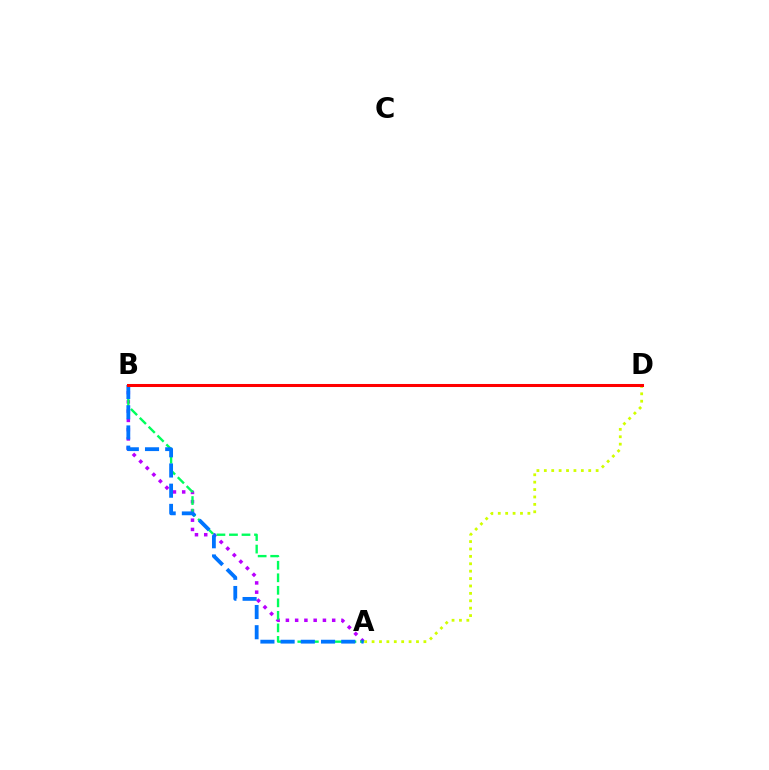{('A', 'B'): [{'color': '#b900ff', 'line_style': 'dotted', 'thickness': 2.52}, {'color': '#00ff5c', 'line_style': 'dashed', 'thickness': 1.7}, {'color': '#0074ff', 'line_style': 'dashed', 'thickness': 2.74}], ('A', 'D'): [{'color': '#d1ff00', 'line_style': 'dotted', 'thickness': 2.01}], ('B', 'D'): [{'color': '#ff0000', 'line_style': 'solid', 'thickness': 2.19}]}